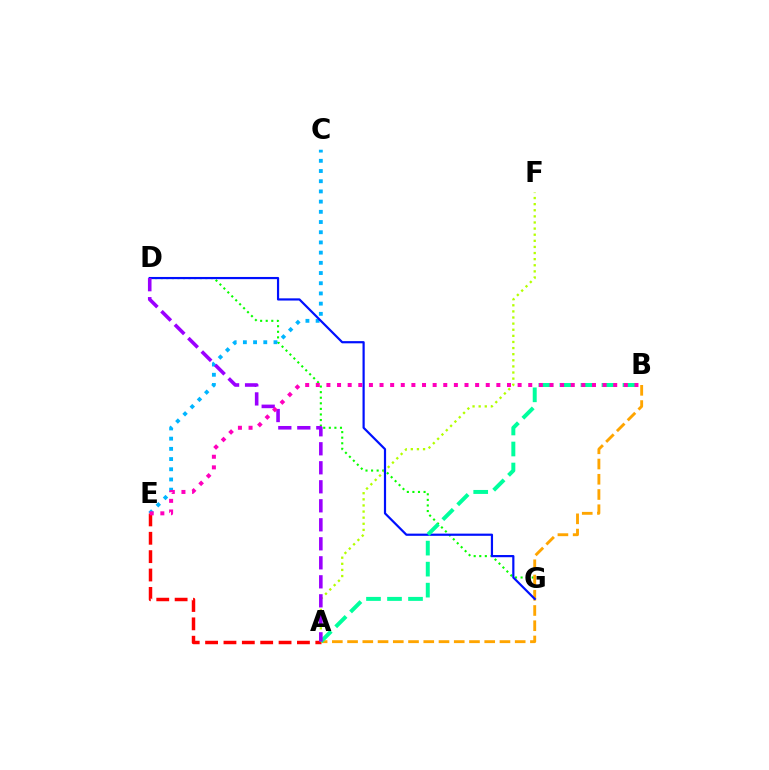{('D', 'G'): [{'color': '#08ff00', 'line_style': 'dotted', 'thickness': 1.52}, {'color': '#0010ff', 'line_style': 'solid', 'thickness': 1.58}], ('C', 'E'): [{'color': '#00b5ff', 'line_style': 'dotted', 'thickness': 2.77}], ('A', 'E'): [{'color': '#ff0000', 'line_style': 'dashed', 'thickness': 2.5}], ('A', 'B'): [{'color': '#ffa500', 'line_style': 'dashed', 'thickness': 2.07}, {'color': '#00ff9d', 'line_style': 'dashed', 'thickness': 2.85}], ('A', 'F'): [{'color': '#b3ff00', 'line_style': 'dotted', 'thickness': 1.66}], ('A', 'D'): [{'color': '#9b00ff', 'line_style': 'dashed', 'thickness': 2.58}], ('B', 'E'): [{'color': '#ff00bd', 'line_style': 'dotted', 'thickness': 2.89}]}